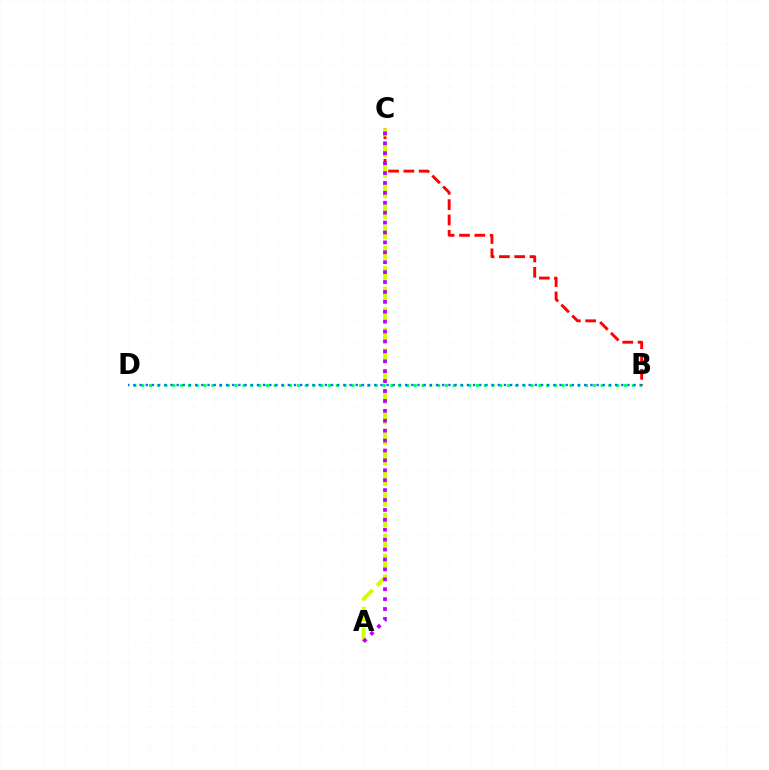{('B', 'D'): [{'color': '#00ff5c', 'line_style': 'dotted', 'thickness': 2.12}, {'color': '#0074ff', 'line_style': 'dotted', 'thickness': 1.68}], ('B', 'C'): [{'color': '#ff0000', 'line_style': 'dashed', 'thickness': 2.08}], ('A', 'C'): [{'color': '#d1ff00', 'line_style': 'dashed', 'thickness': 2.79}, {'color': '#b900ff', 'line_style': 'dotted', 'thickness': 2.69}]}